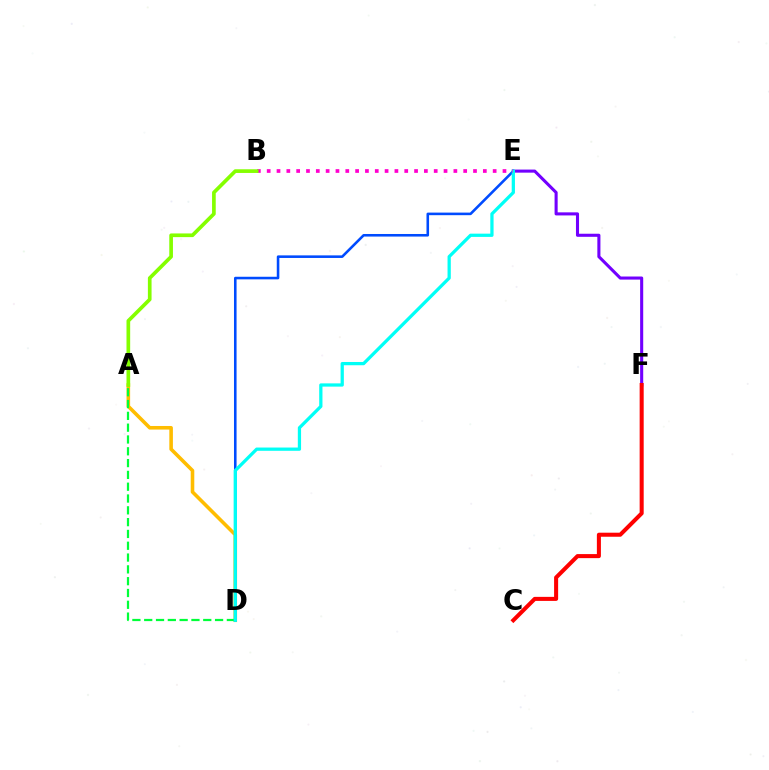{('A', 'D'): [{'color': '#ffbd00', 'line_style': 'solid', 'thickness': 2.58}, {'color': '#00ff39', 'line_style': 'dashed', 'thickness': 1.6}], ('D', 'E'): [{'color': '#004bff', 'line_style': 'solid', 'thickness': 1.86}, {'color': '#00fff6', 'line_style': 'solid', 'thickness': 2.34}], ('E', 'F'): [{'color': '#7200ff', 'line_style': 'solid', 'thickness': 2.22}], ('C', 'F'): [{'color': '#ff0000', 'line_style': 'solid', 'thickness': 2.91}], ('B', 'E'): [{'color': '#ff00cf', 'line_style': 'dotted', 'thickness': 2.67}], ('A', 'B'): [{'color': '#84ff00', 'line_style': 'solid', 'thickness': 2.65}]}